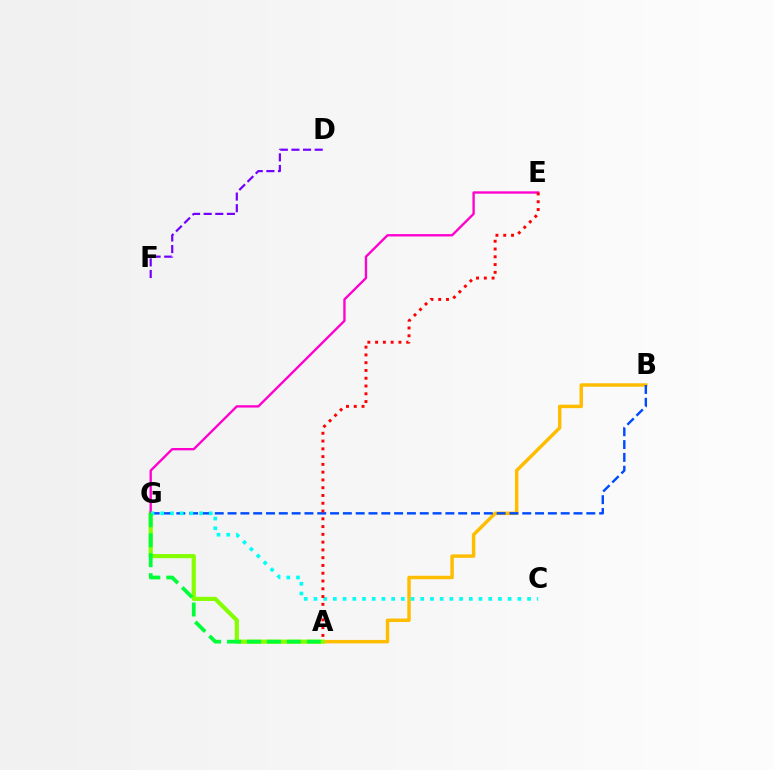{('A', 'B'): [{'color': '#ffbd00', 'line_style': 'solid', 'thickness': 2.49}], ('D', 'F'): [{'color': '#7200ff', 'line_style': 'dashed', 'thickness': 1.58}], ('B', 'G'): [{'color': '#004bff', 'line_style': 'dashed', 'thickness': 1.74}], ('A', 'G'): [{'color': '#84ff00', 'line_style': 'solid', 'thickness': 3.0}, {'color': '#00ff39', 'line_style': 'dashed', 'thickness': 2.71}], ('E', 'G'): [{'color': '#ff00cf', 'line_style': 'solid', 'thickness': 1.69}], ('C', 'G'): [{'color': '#00fff6', 'line_style': 'dotted', 'thickness': 2.64}], ('A', 'E'): [{'color': '#ff0000', 'line_style': 'dotted', 'thickness': 2.11}]}